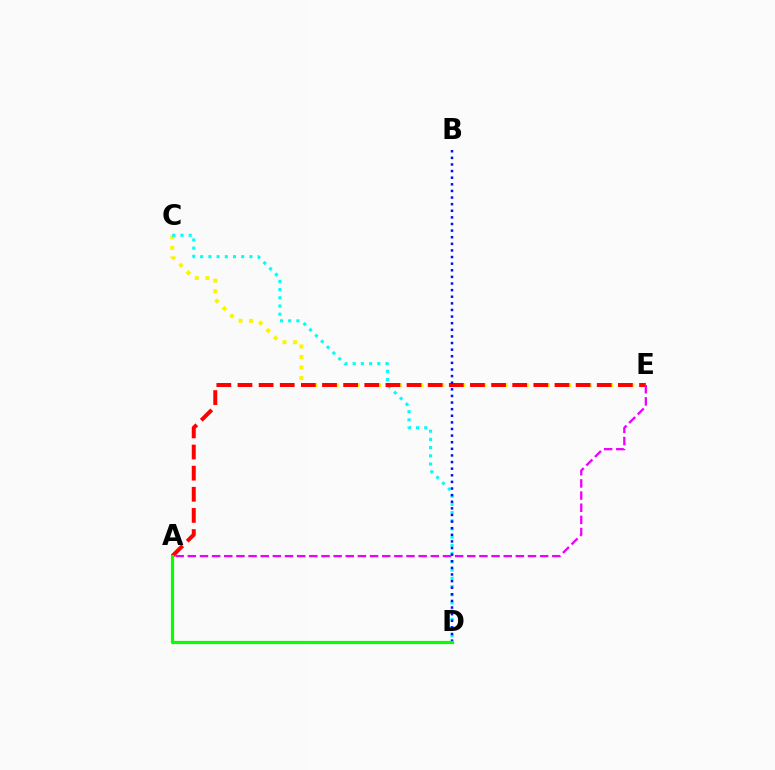{('C', 'E'): [{'color': '#fcf500', 'line_style': 'dotted', 'thickness': 2.87}], ('C', 'D'): [{'color': '#00fff6', 'line_style': 'dotted', 'thickness': 2.23}], ('A', 'E'): [{'color': '#ff0000', 'line_style': 'dashed', 'thickness': 2.87}, {'color': '#ee00ff', 'line_style': 'dashed', 'thickness': 1.65}], ('B', 'D'): [{'color': '#0010ff', 'line_style': 'dotted', 'thickness': 1.8}], ('A', 'D'): [{'color': '#08ff00', 'line_style': 'solid', 'thickness': 2.32}]}